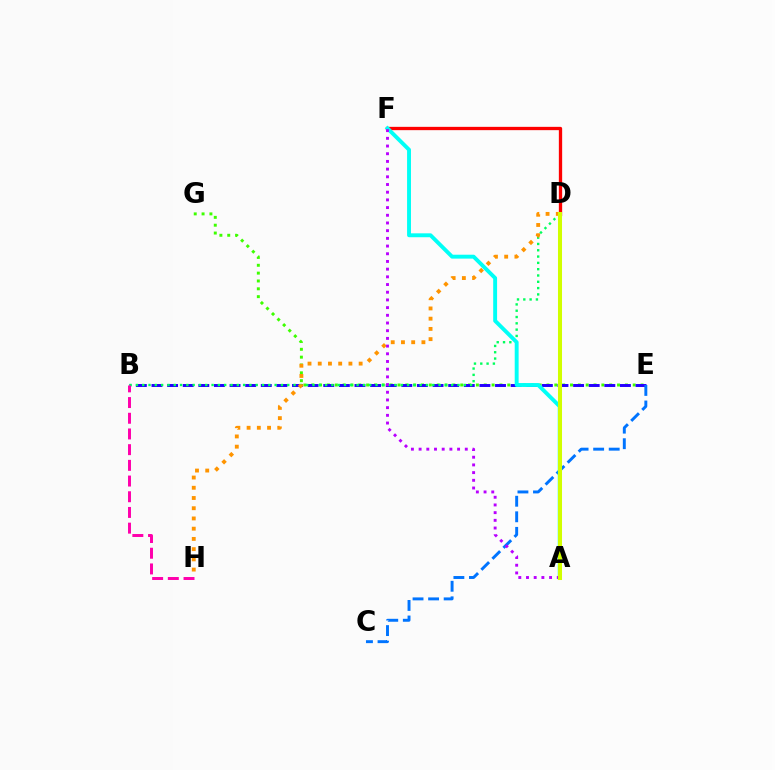{('D', 'F'): [{'color': '#ff0000', 'line_style': 'solid', 'thickness': 2.38}], ('E', 'G'): [{'color': '#3dff00', 'line_style': 'dotted', 'thickness': 2.13}], ('B', 'E'): [{'color': '#2500ff', 'line_style': 'dashed', 'thickness': 2.12}], ('B', 'D'): [{'color': '#00ff5c', 'line_style': 'dotted', 'thickness': 1.71}], ('B', 'H'): [{'color': '#ff00ac', 'line_style': 'dashed', 'thickness': 2.13}], ('C', 'E'): [{'color': '#0074ff', 'line_style': 'dashed', 'thickness': 2.11}], ('D', 'H'): [{'color': '#ff9400', 'line_style': 'dotted', 'thickness': 2.78}], ('A', 'F'): [{'color': '#00fff6', 'line_style': 'solid', 'thickness': 2.81}, {'color': '#b900ff', 'line_style': 'dotted', 'thickness': 2.09}], ('A', 'D'): [{'color': '#d1ff00', 'line_style': 'solid', 'thickness': 2.91}]}